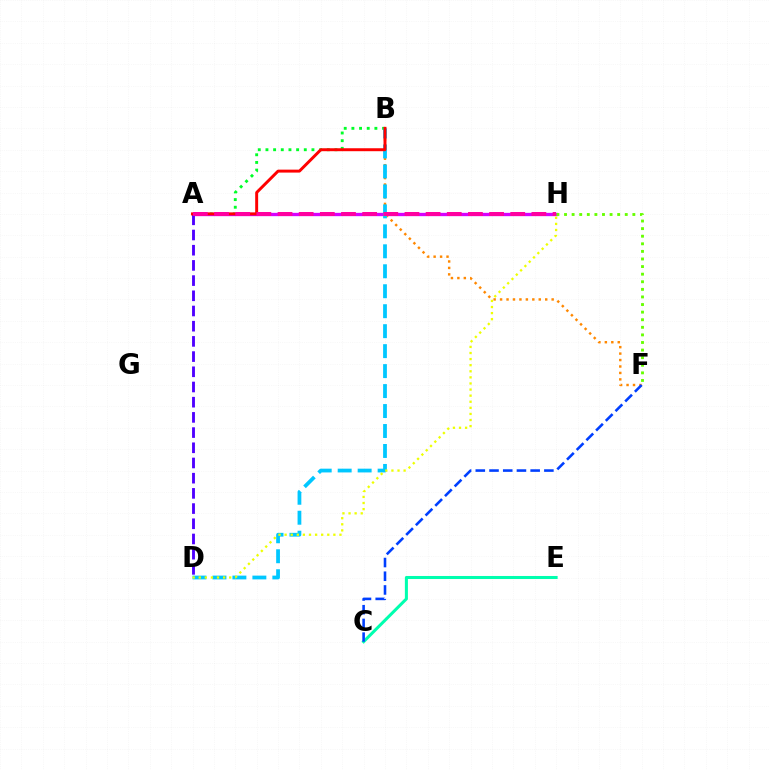{('A', 'B'): [{'color': '#00ff27', 'line_style': 'dotted', 'thickness': 2.08}, {'color': '#ff0000', 'line_style': 'solid', 'thickness': 2.12}], ('A', 'H'): [{'color': '#d600ff', 'line_style': 'solid', 'thickness': 2.39}, {'color': '#ff00a0', 'line_style': 'dashed', 'thickness': 2.87}], ('C', 'E'): [{'color': '#00ffaf', 'line_style': 'solid', 'thickness': 2.19}], ('A', 'D'): [{'color': '#4f00ff', 'line_style': 'dashed', 'thickness': 2.06}], ('B', 'F'): [{'color': '#ff8800', 'line_style': 'dotted', 'thickness': 1.75}], ('B', 'D'): [{'color': '#00c7ff', 'line_style': 'dashed', 'thickness': 2.71}], ('C', 'F'): [{'color': '#003fff', 'line_style': 'dashed', 'thickness': 1.86}], ('D', 'H'): [{'color': '#eeff00', 'line_style': 'dotted', 'thickness': 1.66}], ('F', 'H'): [{'color': '#66ff00', 'line_style': 'dotted', 'thickness': 2.06}]}